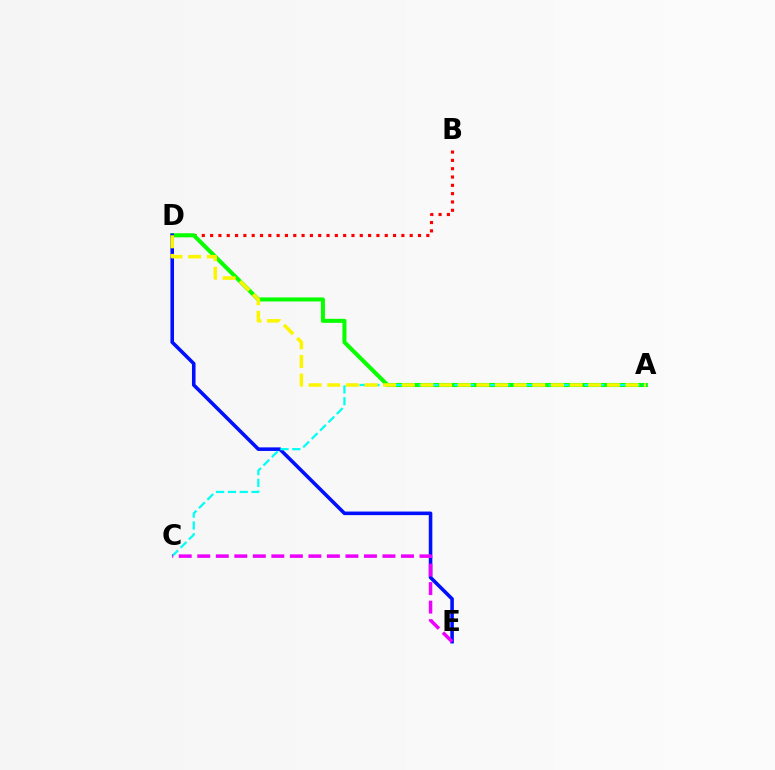{('B', 'D'): [{'color': '#ff0000', 'line_style': 'dotted', 'thickness': 2.26}], ('A', 'D'): [{'color': '#08ff00', 'line_style': 'solid', 'thickness': 2.92}, {'color': '#fcf500', 'line_style': 'dashed', 'thickness': 2.53}], ('D', 'E'): [{'color': '#0010ff', 'line_style': 'solid', 'thickness': 2.57}], ('A', 'C'): [{'color': '#00fff6', 'line_style': 'dashed', 'thickness': 1.61}], ('C', 'E'): [{'color': '#ee00ff', 'line_style': 'dashed', 'thickness': 2.52}]}